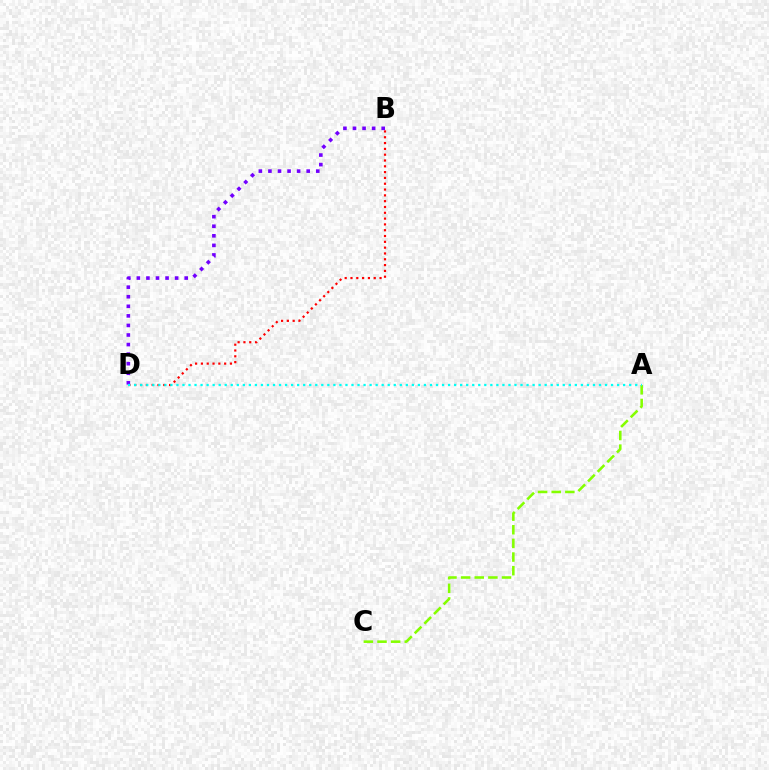{('B', 'D'): [{'color': '#ff0000', 'line_style': 'dotted', 'thickness': 1.58}, {'color': '#7200ff', 'line_style': 'dotted', 'thickness': 2.6}], ('A', 'C'): [{'color': '#84ff00', 'line_style': 'dashed', 'thickness': 1.85}], ('A', 'D'): [{'color': '#00fff6', 'line_style': 'dotted', 'thickness': 1.64}]}